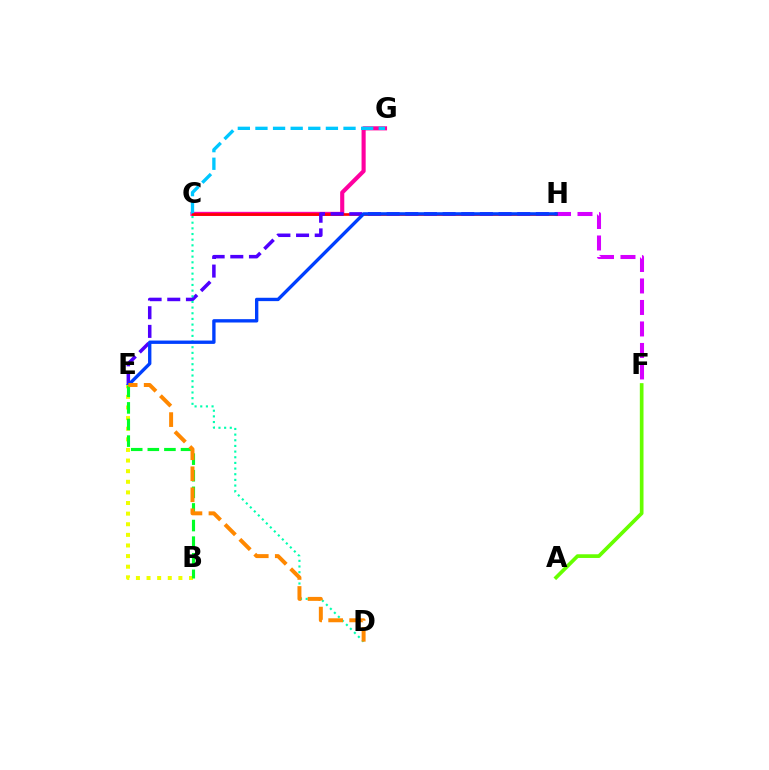{('C', 'G'): [{'color': '#ff00a0', 'line_style': 'solid', 'thickness': 2.96}, {'color': '#00c7ff', 'line_style': 'dashed', 'thickness': 2.39}], ('F', 'H'): [{'color': '#d600ff', 'line_style': 'dashed', 'thickness': 2.92}], ('C', 'H'): [{'color': '#ff0000', 'line_style': 'solid', 'thickness': 1.92}], ('E', 'H'): [{'color': '#4f00ff', 'line_style': 'dashed', 'thickness': 2.53}, {'color': '#003fff', 'line_style': 'solid', 'thickness': 2.41}], ('C', 'D'): [{'color': '#00ffaf', 'line_style': 'dotted', 'thickness': 1.54}], ('B', 'E'): [{'color': '#eeff00', 'line_style': 'dotted', 'thickness': 2.88}, {'color': '#00ff27', 'line_style': 'dashed', 'thickness': 2.26}], ('D', 'E'): [{'color': '#ff8800', 'line_style': 'dashed', 'thickness': 2.85}], ('A', 'F'): [{'color': '#66ff00', 'line_style': 'solid', 'thickness': 2.66}]}